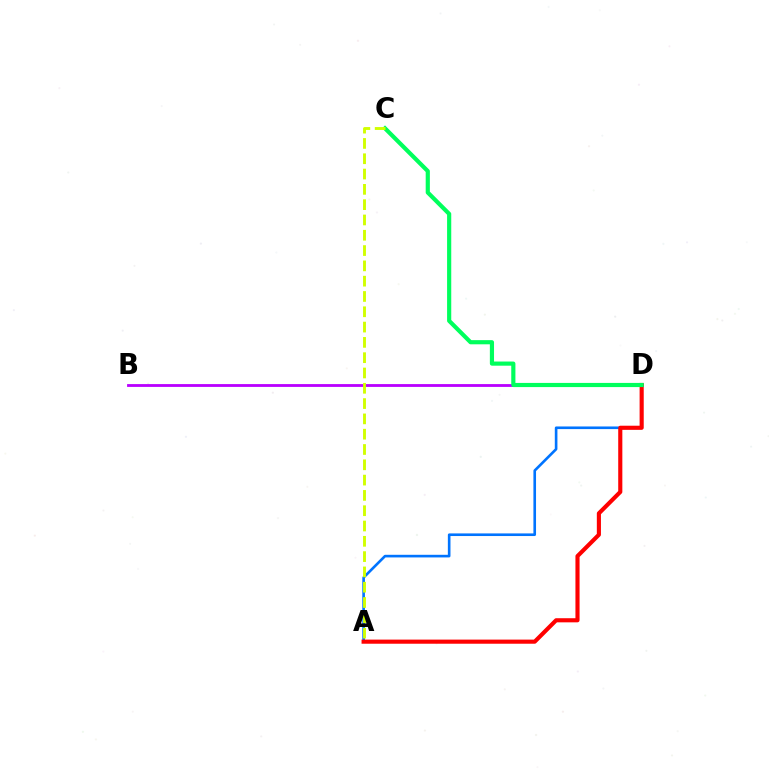{('B', 'D'): [{'color': '#b900ff', 'line_style': 'solid', 'thickness': 2.03}], ('A', 'D'): [{'color': '#0074ff', 'line_style': 'solid', 'thickness': 1.89}, {'color': '#ff0000', 'line_style': 'solid', 'thickness': 2.97}], ('C', 'D'): [{'color': '#00ff5c', 'line_style': 'solid', 'thickness': 3.0}], ('A', 'C'): [{'color': '#d1ff00', 'line_style': 'dashed', 'thickness': 2.08}]}